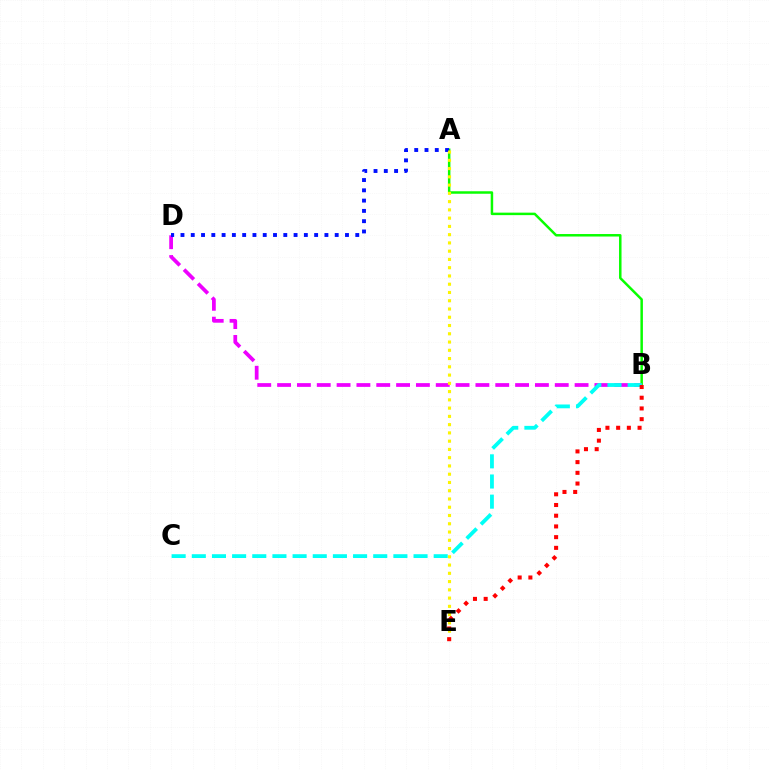{('A', 'B'): [{'color': '#08ff00', 'line_style': 'solid', 'thickness': 1.79}], ('B', 'D'): [{'color': '#ee00ff', 'line_style': 'dashed', 'thickness': 2.69}], ('B', 'C'): [{'color': '#00fff6', 'line_style': 'dashed', 'thickness': 2.74}], ('A', 'D'): [{'color': '#0010ff', 'line_style': 'dotted', 'thickness': 2.79}], ('A', 'E'): [{'color': '#fcf500', 'line_style': 'dotted', 'thickness': 2.24}], ('B', 'E'): [{'color': '#ff0000', 'line_style': 'dotted', 'thickness': 2.91}]}